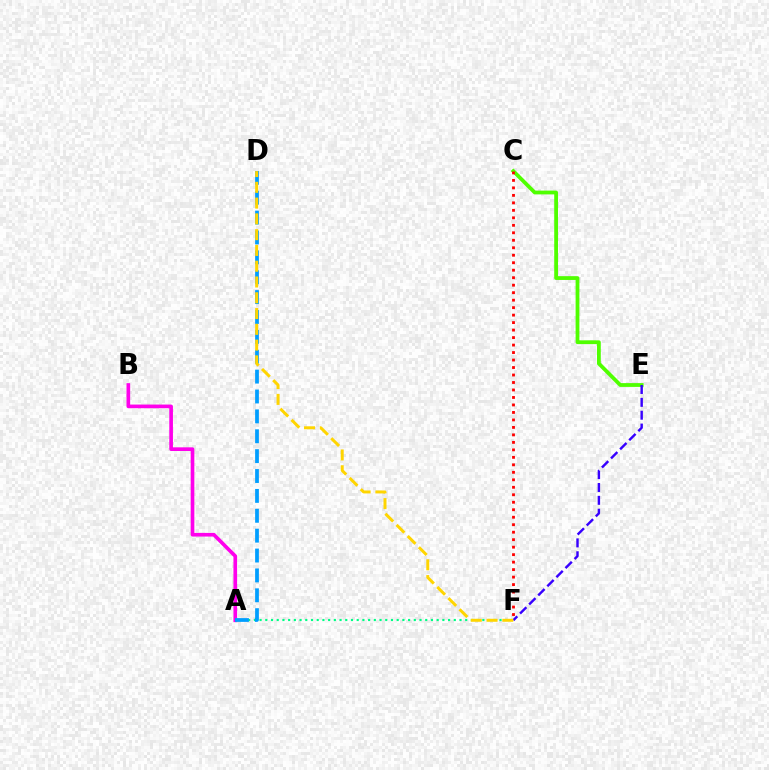{('A', 'B'): [{'color': '#ff00ed', 'line_style': 'solid', 'thickness': 2.64}], ('C', 'E'): [{'color': '#4fff00', 'line_style': 'solid', 'thickness': 2.73}], ('A', 'F'): [{'color': '#00ff86', 'line_style': 'dotted', 'thickness': 1.55}], ('E', 'F'): [{'color': '#3700ff', 'line_style': 'dashed', 'thickness': 1.75}], ('A', 'D'): [{'color': '#009eff', 'line_style': 'dashed', 'thickness': 2.7}], ('C', 'F'): [{'color': '#ff0000', 'line_style': 'dotted', 'thickness': 2.03}], ('D', 'F'): [{'color': '#ffd500', 'line_style': 'dashed', 'thickness': 2.14}]}